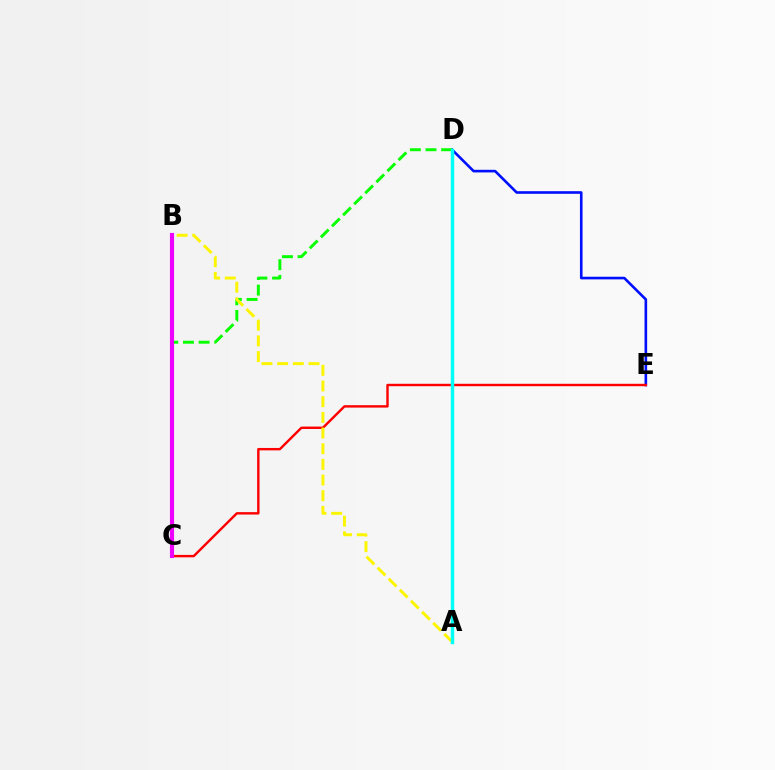{('D', 'E'): [{'color': '#0010ff', 'line_style': 'solid', 'thickness': 1.89}], ('C', 'D'): [{'color': '#08ff00', 'line_style': 'dashed', 'thickness': 2.12}], ('C', 'E'): [{'color': '#ff0000', 'line_style': 'solid', 'thickness': 1.74}], ('B', 'C'): [{'color': '#ee00ff', 'line_style': 'solid', 'thickness': 2.97}], ('A', 'B'): [{'color': '#fcf500', 'line_style': 'dashed', 'thickness': 2.13}], ('A', 'D'): [{'color': '#00fff6', 'line_style': 'solid', 'thickness': 2.48}]}